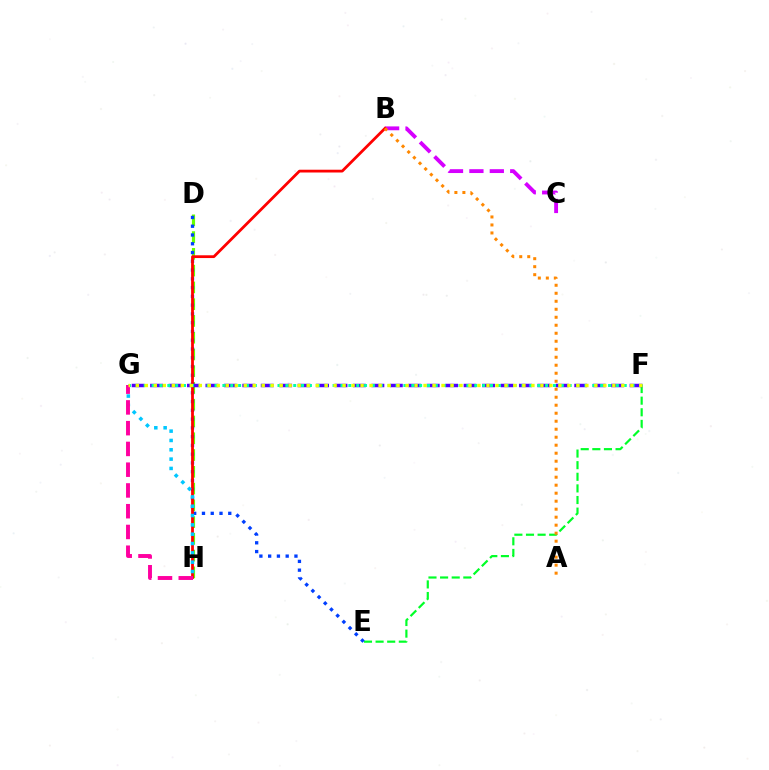{('E', 'F'): [{'color': '#00ff27', 'line_style': 'dashed', 'thickness': 1.58}], ('D', 'H'): [{'color': '#66ff00', 'line_style': 'dashed', 'thickness': 2.28}], ('D', 'E'): [{'color': '#003fff', 'line_style': 'dotted', 'thickness': 2.38}], ('B', 'C'): [{'color': '#d600ff', 'line_style': 'dashed', 'thickness': 2.77}], ('B', 'H'): [{'color': '#ff0000', 'line_style': 'solid', 'thickness': 2.0}], ('G', 'H'): [{'color': '#00c7ff', 'line_style': 'dotted', 'thickness': 2.53}, {'color': '#ff00a0', 'line_style': 'dashed', 'thickness': 2.82}], ('F', 'G'): [{'color': '#4f00ff', 'line_style': 'dashed', 'thickness': 2.51}, {'color': '#00ffaf', 'line_style': 'dotted', 'thickness': 2.14}, {'color': '#eeff00', 'line_style': 'dotted', 'thickness': 2.44}], ('A', 'B'): [{'color': '#ff8800', 'line_style': 'dotted', 'thickness': 2.17}]}